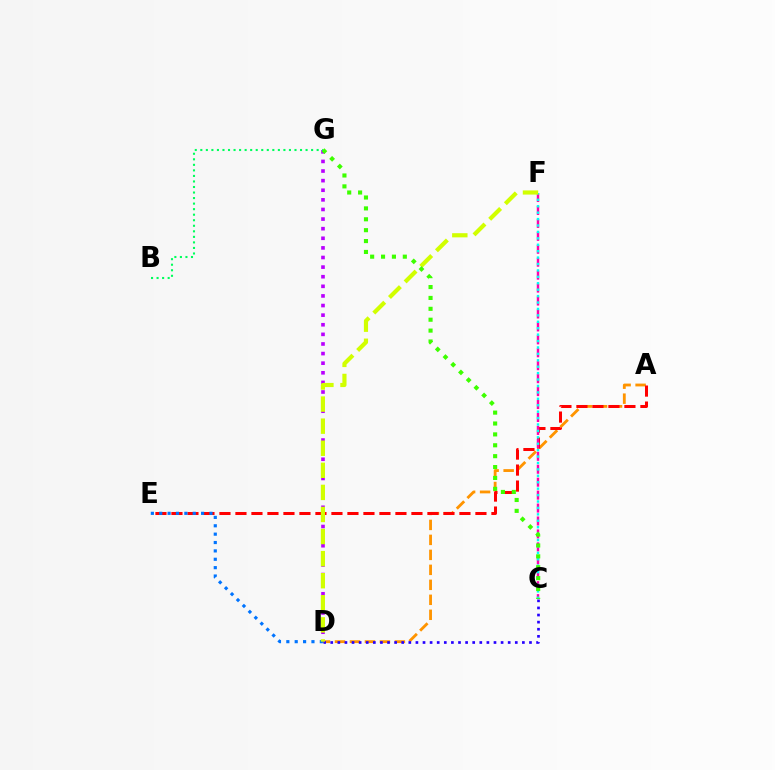{('A', 'D'): [{'color': '#ff9400', 'line_style': 'dashed', 'thickness': 2.04}], ('A', 'E'): [{'color': '#ff0000', 'line_style': 'dashed', 'thickness': 2.17}], ('C', 'F'): [{'color': '#ff00ac', 'line_style': 'dashed', 'thickness': 1.76}, {'color': '#00fff6', 'line_style': 'dotted', 'thickness': 1.74}], ('D', 'G'): [{'color': '#b900ff', 'line_style': 'dotted', 'thickness': 2.61}], ('C', 'D'): [{'color': '#2500ff', 'line_style': 'dotted', 'thickness': 1.93}], ('D', 'E'): [{'color': '#0074ff', 'line_style': 'dotted', 'thickness': 2.28}], ('D', 'F'): [{'color': '#d1ff00', 'line_style': 'dashed', 'thickness': 3.0}], ('C', 'G'): [{'color': '#3dff00', 'line_style': 'dotted', 'thickness': 2.96}], ('B', 'G'): [{'color': '#00ff5c', 'line_style': 'dotted', 'thickness': 1.51}]}